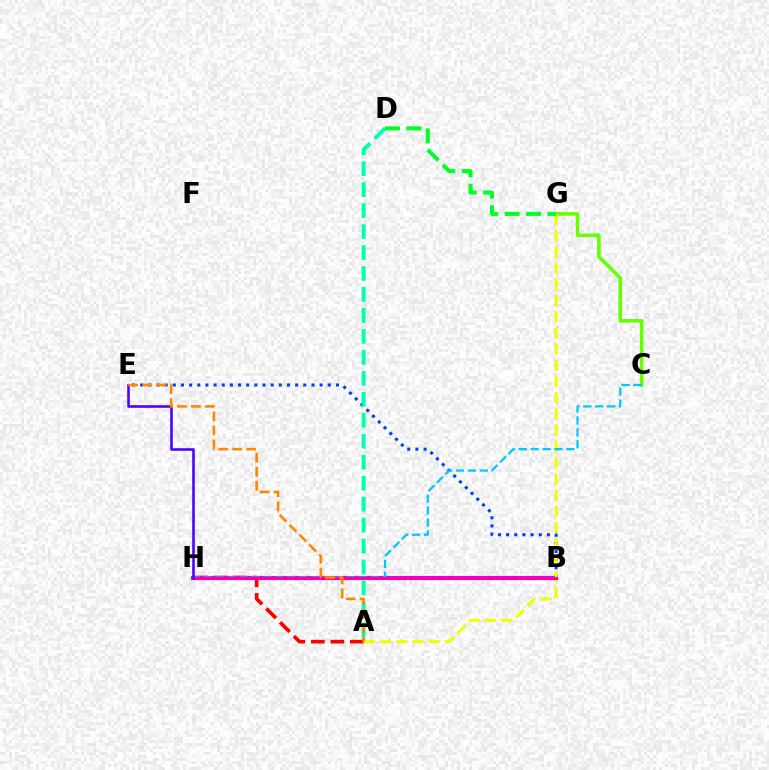{('A', 'H'): [{'color': '#ff0000', 'line_style': 'dashed', 'thickness': 2.65}], ('C', 'G'): [{'color': '#66ff00', 'line_style': 'solid', 'thickness': 2.58}], ('B', 'H'): [{'color': '#d600ff', 'line_style': 'solid', 'thickness': 2.93}, {'color': '#ff00a0', 'line_style': 'solid', 'thickness': 2.24}], ('B', 'E'): [{'color': '#003fff', 'line_style': 'dotted', 'thickness': 2.22}], ('A', 'D'): [{'color': '#00ffaf', 'line_style': 'dashed', 'thickness': 2.85}], ('A', 'G'): [{'color': '#eeff00', 'line_style': 'dashed', 'thickness': 2.2}], ('C', 'H'): [{'color': '#00c7ff', 'line_style': 'dashed', 'thickness': 1.62}], ('D', 'G'): [{'color': '#00ff27', 'line_style': 'dashed', 'thickness': 2.91}], ('E', 'H'): [{'color': '#4f00ff', 'line_style': 'solid', 'thickness': 1.87}], ('A', 'E'): [{'color': '#ff8800', 'line_style': 'dashed', 'thickness': 1.9}]}